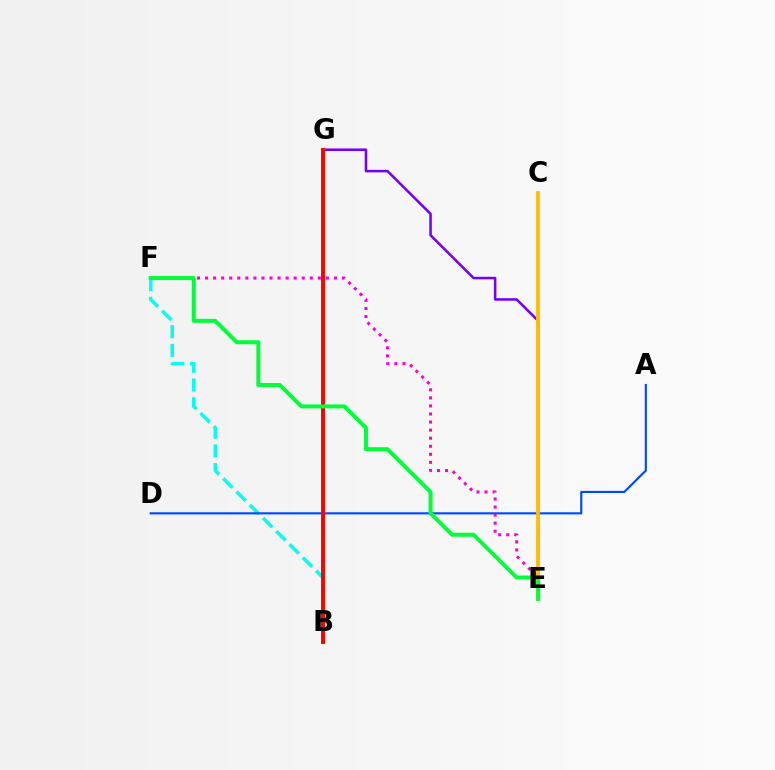{('B', 'F'): [{'color': '#00fff6', 'line_style': 'dashed', 'thickness': 2.54}], ('A', 'D'): [{'color': '#004bff', 'line_style': 'solid', 'thickness': 1.54}], ('E', 'G'): [{'color': '#7200ff', 'line_style': 'solid', 'thickness': 1.83}], ('E', 'F'): [{'color': '#ff00cf', 'line_style': 'dotted', 'thickness': 2.19}, {'color': '#00ff39', 'line_style': 'solid', 'thickness': 2.85}], ('B', 'G'): [{'color': '#84ff00', 'line_style': 'solid', 'thickness': 2.34}, {'color': '#ff0000', 'line_style': 'solid', 'thickness': 2.83}], ('C', 'E'): [{'color': '#ffbd00', 'line_style': 'solid', 'thickness': 2.77}]}